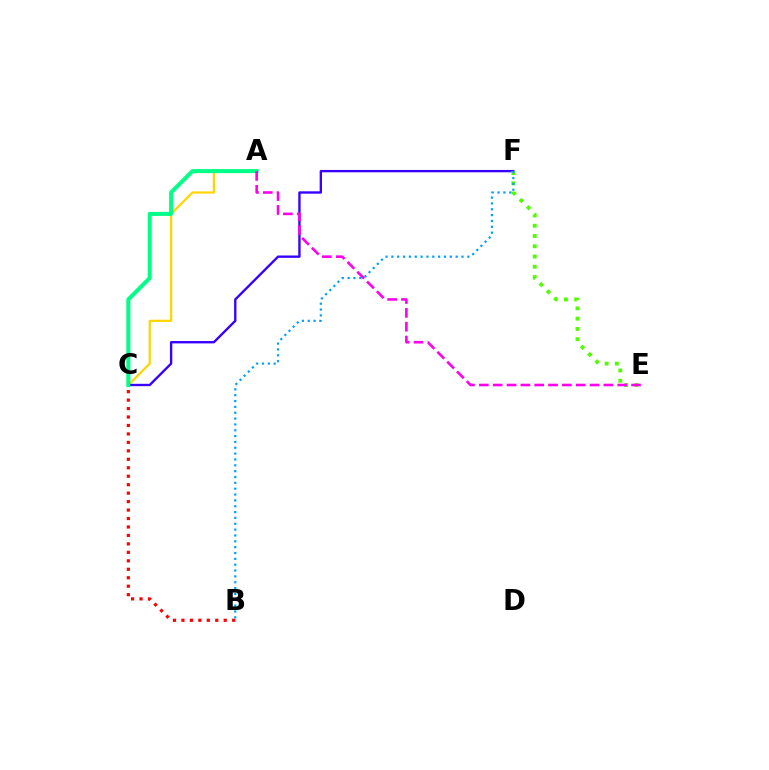{('A', 'C'): [{'color': '#ffd500', 'line_style': 'solid', 'thickness': 1.6}, {'color': '#00ff86', 'line_style': 'solid', 'thickness': 2.9}], ('C', 'F'): [{'color': '#3700ff', 'line_style': 'solid', 'thickness': 1.7}], ('E', 'F'): [{'color': '#4fff00', 'line_style': 'dotted', 'thickness': 2.79}], ('B', 'F'): [{'color': '#009eff', 'line_style': 'dotted', 'thickness': 1.59}], ('B', 'C'): [{'color': '#ff0000', 'line_style': 'dotted', 'thickness': 2.3}], ('A', 'E'): [{'color': '#ff00ed', 'line_style': 'dashed', 'thickness': 1.88}]}